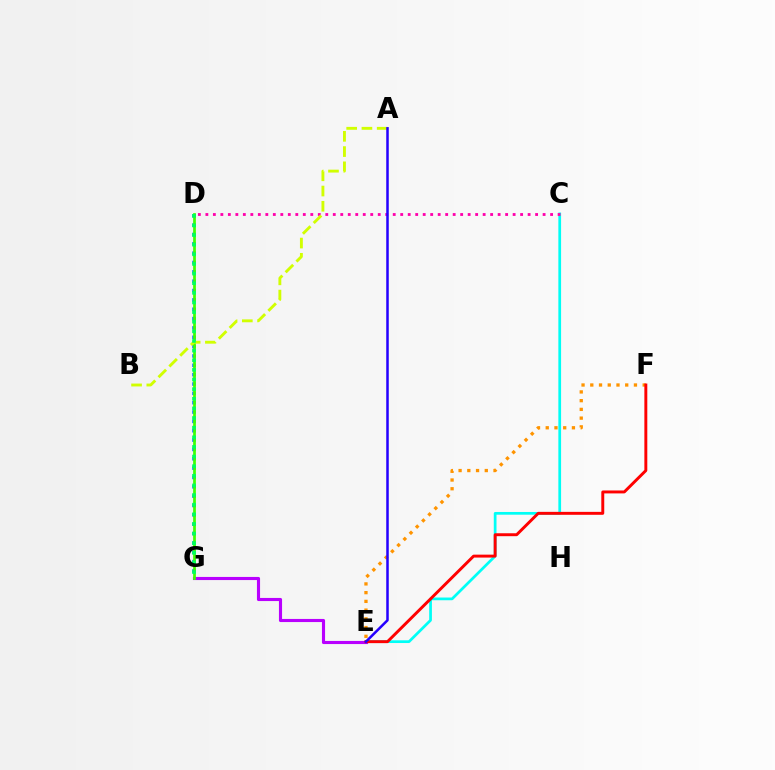{('D', 'G'): [{'color': '#0074ff', 'line_style': 'dotted', 'thickness': 2.54}, {'color': '#3dff00', 'line_style': 'solid', 'thickness': 1.97}, {'color': '#00ff5c', 'line_style': 'dotted', 'thickness': 2.62}], ('C', 'E'): [{'color': '#00fff6', 'line_style': 'solid', 'thickness': 1.96}], ('E', 'G'): [{'color': '#b900ff', 'line_style': 'solid', 'thickness': 2.24}], ('C', 'D'): [{'color': '#ff00ac', 'line_style': 'dotted', 'thickness': 2.04}], ('E', 'F'): [{'color': '#ff9400', 'line_style': 'dotted', 'thickness': 2.37}, {'color': '#ff0000', 'line_style': 'solid', 'thickness': 2.11}], ('A', 'B'): [{'color': '#d1ff00', 'line_style': 'dashed', 'thickness': 2.07}], ('A', 'E'): [{'color': '#2500ff', 'line_style': 'solid', 'thickness': 1.81}]}